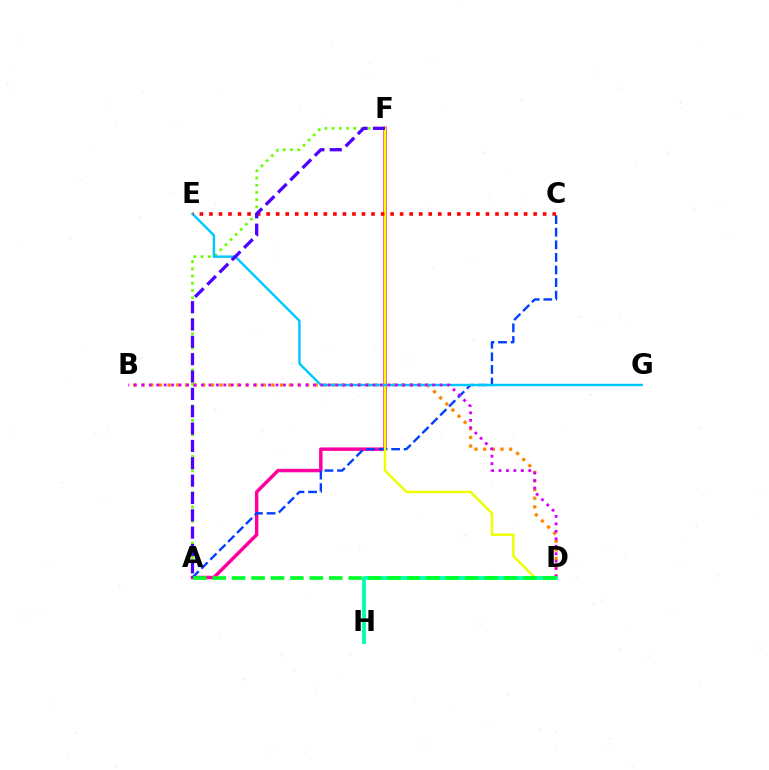{('B', 'D'): [{'color': '#ff8800', 'line_style': 'dotted', 'thickness': 2.35}, {'color': '#d600ff', 'line_style': 'dotted', 'thickness': 2.03}], ('A', 'F'): [{'color': '#66ff00', 'line_style': 'dotted', 'thickness': 1.96}, {'color': '#ff00a0', 'line_style': 'solid', 'thickness': 2.49}, {'color': '#4f00ff', 'line_style': 'dashed', 'thickness': 2.36}], ('A', 'C'): [{'color': '#003fff', 'line_style': 'dashed', 'thickness': 1.71}], ('D', 'F'): [{'color': '#eeff00', 'line_style': 'solid', 'thickness': 1.75}], ('E', 'G'): [{'color': '#00c7ff', 'line_style': 'solid', 'thickness': 1.74}], ('D', 'H'): [{'color': '#00ffaf', 'line_style': 'solid', 'thickness': 2.75}], ('C', 'E'): [{'color': '#ff0000', 'line_style': 'dotted', 'thickness': 2.59}], ('A', 'D'): [{'color': '#00ff27', 'line_style': 'dashed', 'thickness': 2.64}]}